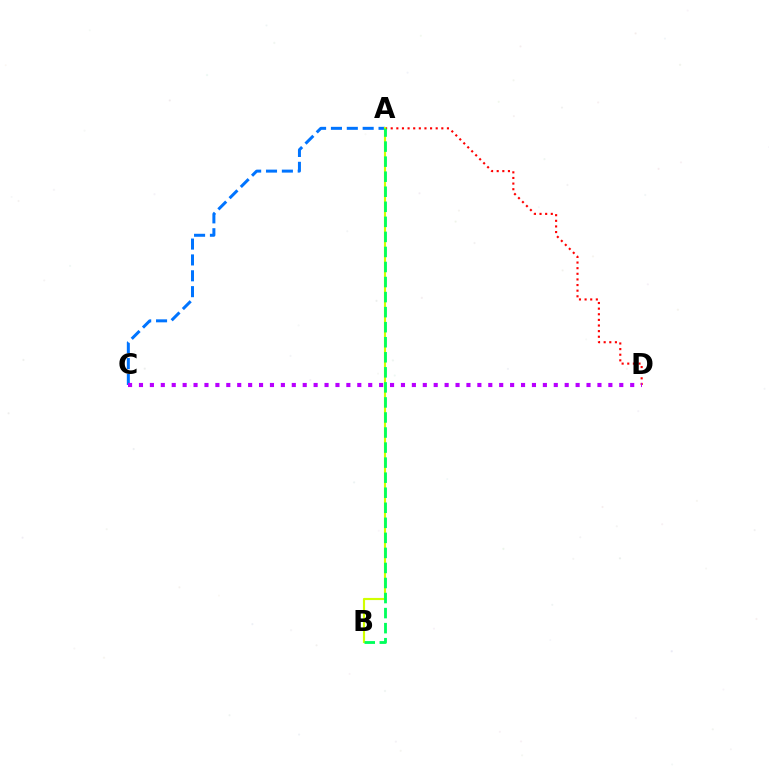{('A', 'C'): [{'color': '#0074ff', 'line_style': 'dashed', 'thickness': 2.16}], ('A', 'D'): [{'color': '#ff0000', 'line_style': 'dotted', 'thickness': 1.53}], ('A', 'B'): [{'color': '#d1ff00', 'line_style': 'solid', 'thickness': 1.55}, {'color': '#00ff5c', 'line_style': 'dashed', 'thickness': 2.04}], ('C', 'D'): [{'color': '#b900ff', 'line_style': 'dotted', 'thickness': 2.97}]}